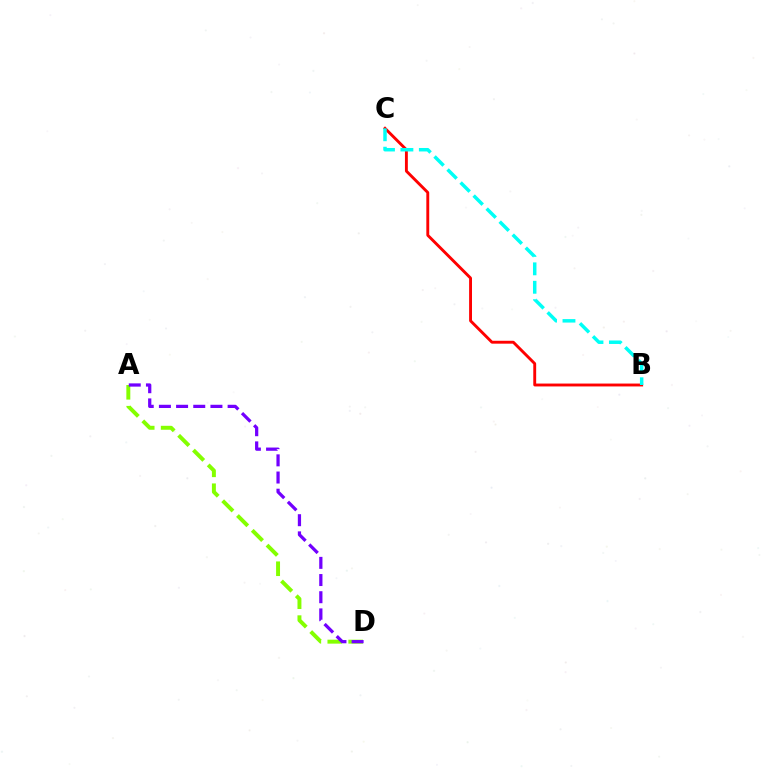{('B', 'C'): [{'color': '#ff0000', 'line_style': 'solid', 'thickness': 2.08}, {'color': '#00fff6', 'line_style': 'dashed', 'thickness': 2.5}], ('A', 'D'): [{'color': '#84ff00', 'line_style': 'dashed', 'thickness': 2.84}, {'color': '#7200ff', 'line_style': 'dashed', 'thickness': 2.33}]}